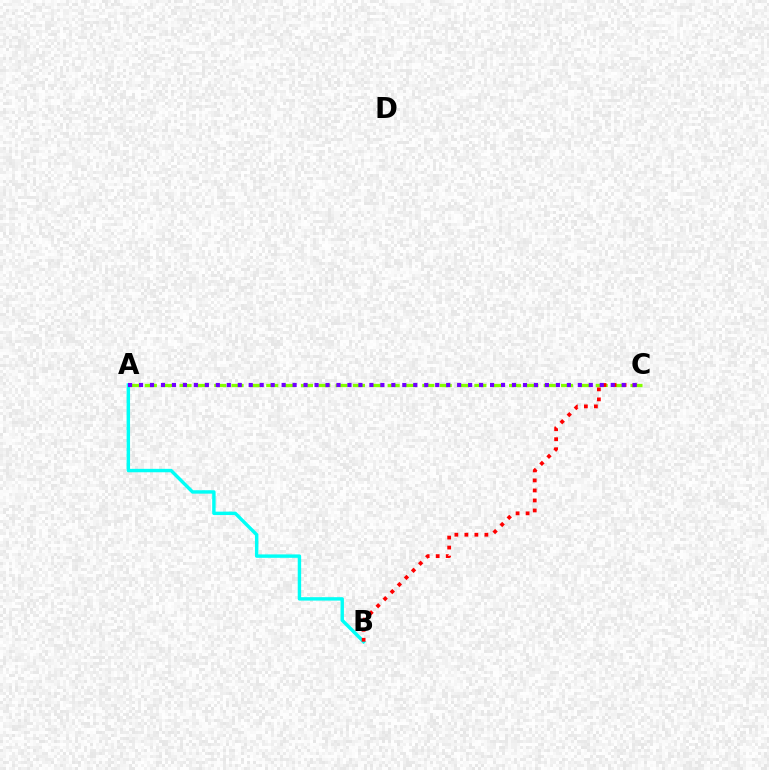{('A', 'B'): [{'color': '#00fff6', 'line_style': 'solid', 'thickness': 2.46}], ('A', 'C'): [{'color': '#84ff00', 'line_style': 'dashed', 'thickness': 2.36}, {'color': '#7200ff', 'line_style': 'dotted', 'thickness': 2.98}], ('B', 'C'): [{'color': '#ff0000', 'line_style': 'dotted', 'thickness': 2.72}]}